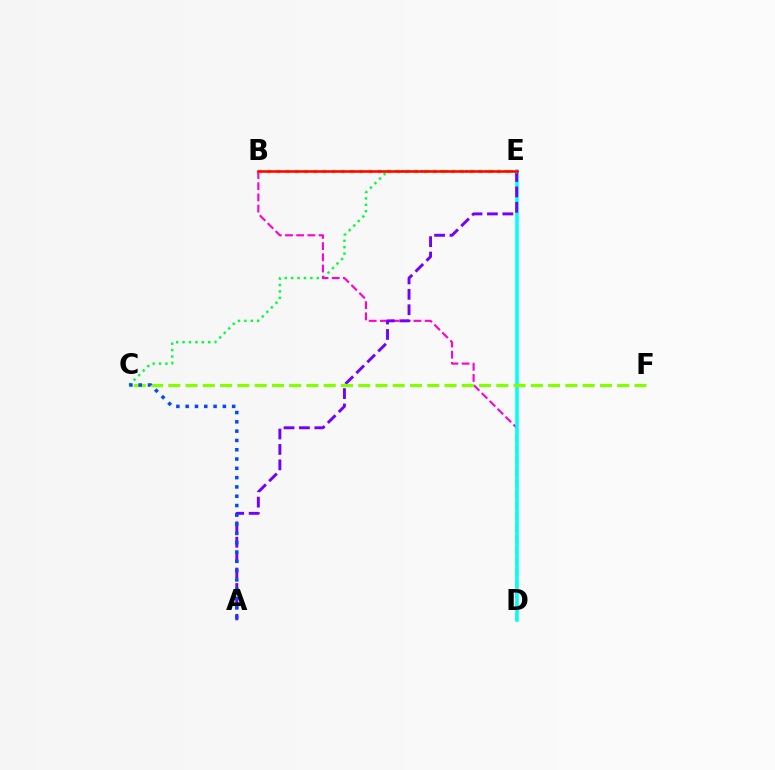{('C', 'E'): [{'color': '#00ff39', 'line_style': 'dotted', 'thickness': 1.74}], ('B', 'D'): [{'color': '#ff00cf', 'line_style': 'dashed', 'thickness': 1.52}], ('D', 'E'): [{'color': '#00fff6', 'line_style': 'solid', 'thickness': 2.55}], ('A', 'E'): [{'color': '#7200ff', 'line_style': 'dashed', 'thickness': 2.09}], ('C', 'F'): [{'color': '#84ff00', 'line_style': 'dashed', 'thickness': 2.35}], ('B', 'E'): [{'color': '#ffbd00', 'line_style': 'dotted', 'thickness': 2.49}, {'color': '#ff0000', 'line_style': 'solid', 'thickness': 1.82}], ('A', 'C'): [{'color': '#004bff', 'line_style': 'dotted', 'thickness': 2.53}]}